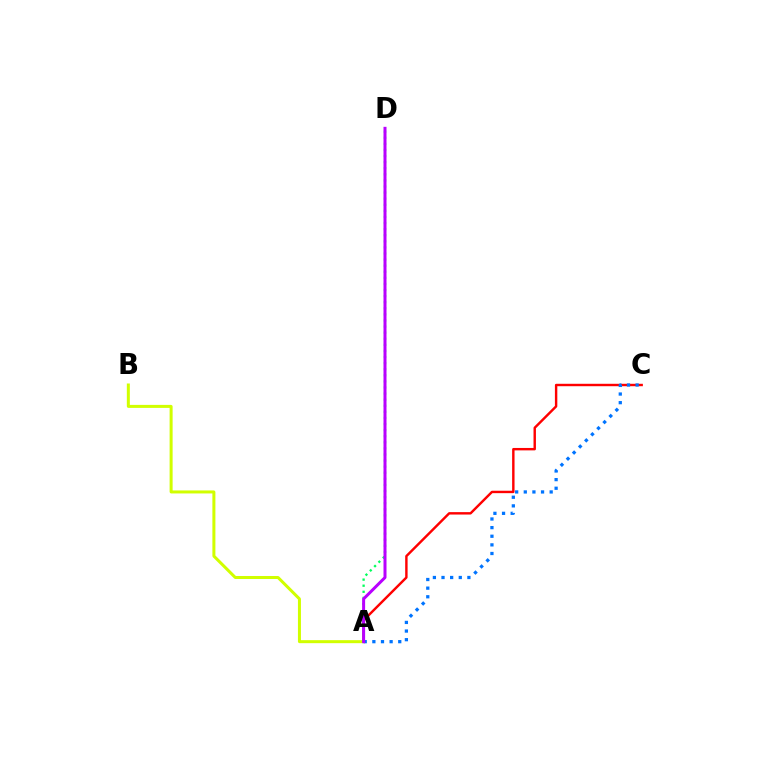{('A', 'C'): [{'color': '#ff0000', 'line_style': 'solid', 'thickness': 1.74}, {'color': '#0074ff', 'line_style': 'dotted', 'thickness': 2.34}], ('A', 'D'): [{'color': '#00ff5c', 'line_style': 'dotted', 'thickness': 1.65}, {'color': '#b900ff', 'line_style': 'solid', 'thickness': 2.16}], ('A', 'B'): [{'color': '#d1ff00', 'line_style': 'solid', 'thickness': 2.17}]}